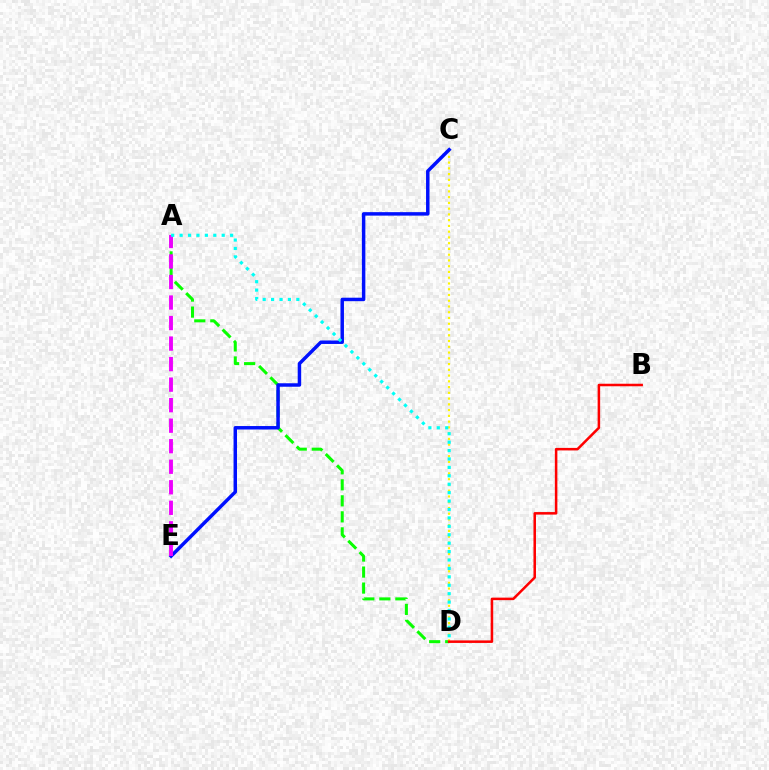{('A', 'D'): [{'color': '#08ff00', 'line_style': 'dashed', 'thickness': 2.18}, {'color': '#00fff6', 'line_style': 'dotted', 'thickness': 2.29}], ('C', 'D'): [{'color': '#fcf500', 'line_style': 'dotted', 'thickness': 1.56}], ('C', 'E'): [{'color': '#0010ff', 'line_style': 'solid', 'thickness': 2.5}], ('A', 'E'): [{'color': '#ee00ff', 'line_style': 'dashed', 'thickness': 2.79}], ('B', 'D'): [{'color': '#ff0000', 'line_style': 'solid', 'thickness': 1.82}]}